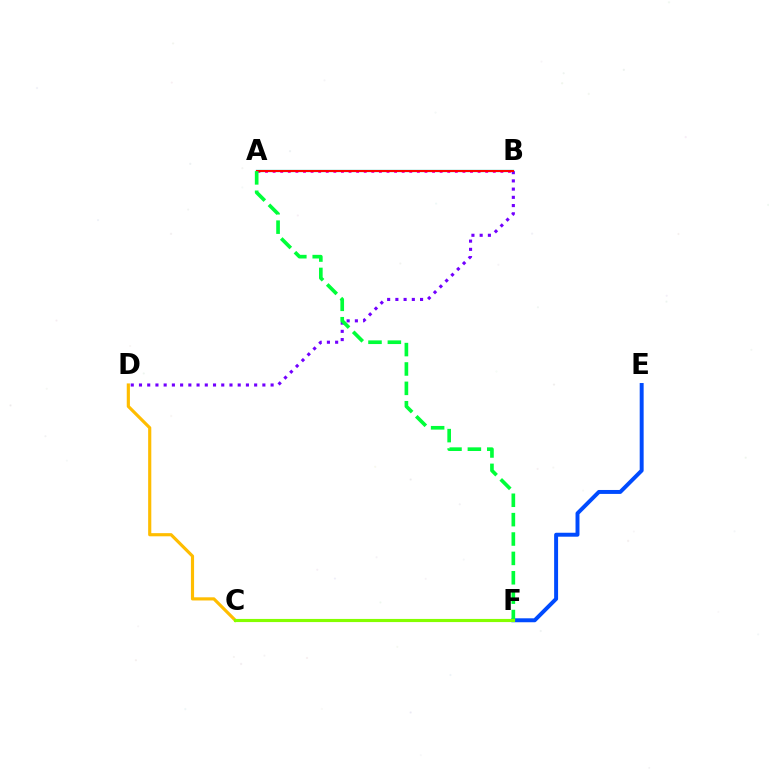{('A', 'B'): [{'color': '#00fff6', 'line_style': 'solid', 'thickness': 1.68}, {'color': '#ff00cf', 'line_style': 'dotted', 'thickness': 2.06}, {'color': '#ff0000', 'line_style': 'solid', 'thickness': 1.5}], ('B', 'D'): [{'color': '#7200ff', 'line_style': 'dotted', 'thickness': 2.23}], ('C', 'D'): [{'color': '#ffbd00', 'line_style': 'solid', 'thickness': 2.27}], ('E', 'F'): [{'color': '#004bff', 'line_style': 'solid', 'thickness': 2.84}], ('A', 'F'): [{'color': '#00ff39', 'line_style': 'dashed', 'thickness': 2.63}], ('C', 'F'): [{'color': '#84ff00', 'line_style': 'solid', 'thickness': 2.26}]}